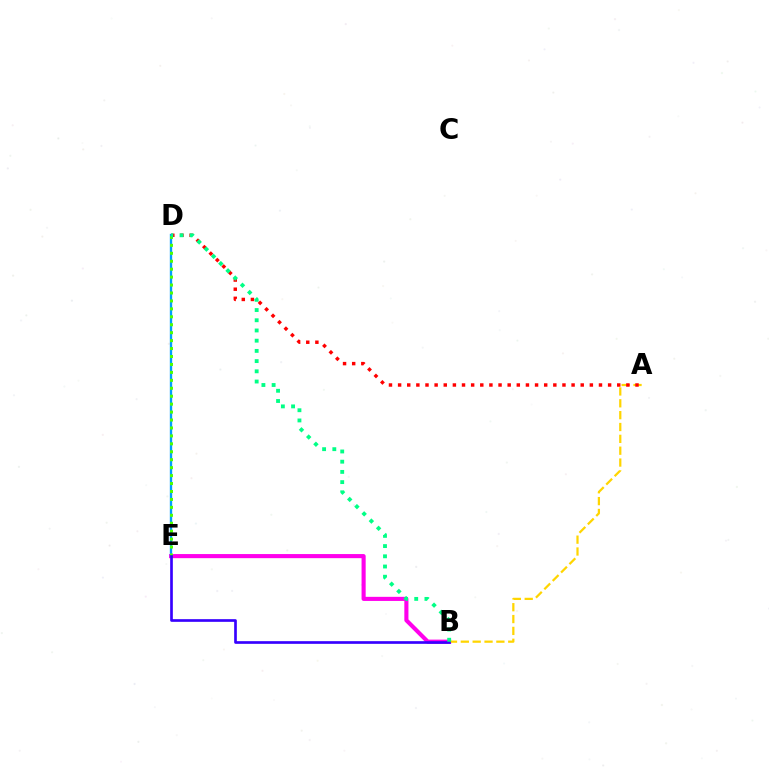{('B', 'E'): [{'color': '#ff00ed', 'line_style': 'solid', 'thickness': 2.96}, {'color': '#3700ff', 'line_style': 'solid', 'thickness': 1.93}], ('A', 'B'): [{'color': '#ffd500', 'line_style': 'dashed', 'thickness': 1.61}], ('A', 'D'): [{'color': '#ff0000', 'line_style': 'dotted', 'thickness': 2.48}], ('D', 'E'): [{'color': '#009eff', 'line_style': 'solid', 'thickness': 1.69}, {'color': '#4fff00', 'line_style': 'dotted', 'thickness': 2.16}], ('B', 'D'): [{'color': '#00ff86', 'line_style': 'dotted', 'thickness': 2.77}]}